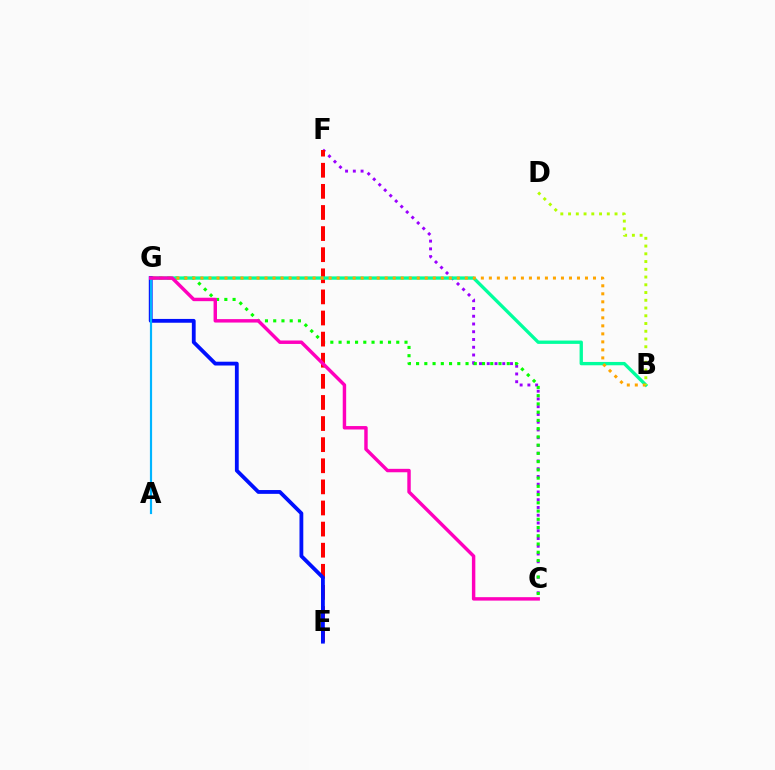{('C', 'F'): [{'color': '#9b00ff', 'line_style': 'dotted', 'thickness': 2.11}], ('C', 'G'): [{'color': '#08ff00', 'line_style': 'dotted', 'thickness': 2.24}, {'color': '#ff00bd', 'line_style': 'solid', 'thickness': 2.47}], ('E', 'F'): [{'color': '#ff0000', 'line_style': 'dashed', 'thickness': 2.87}], ('B', 'G'): [{'color': '#00ff9d', 'line_style': 'solid', 'thickness': 2.4}, {'color': '#ffa500', 'line_style': 'dotted', 'thickness': 2.18}], ('E', 'G'): [{'color': '#0010ff', 'line_style': 'solid', 'thickness': 2.74}], ('B', 'D'): [{'color': '#b3ff00', 'line_style': 'dotted', 'thickness': 2.1}], ('A', 'G'): [{'color': '#00b5ff', 'line_style': 'solid', 'thickness': 1.57}]}